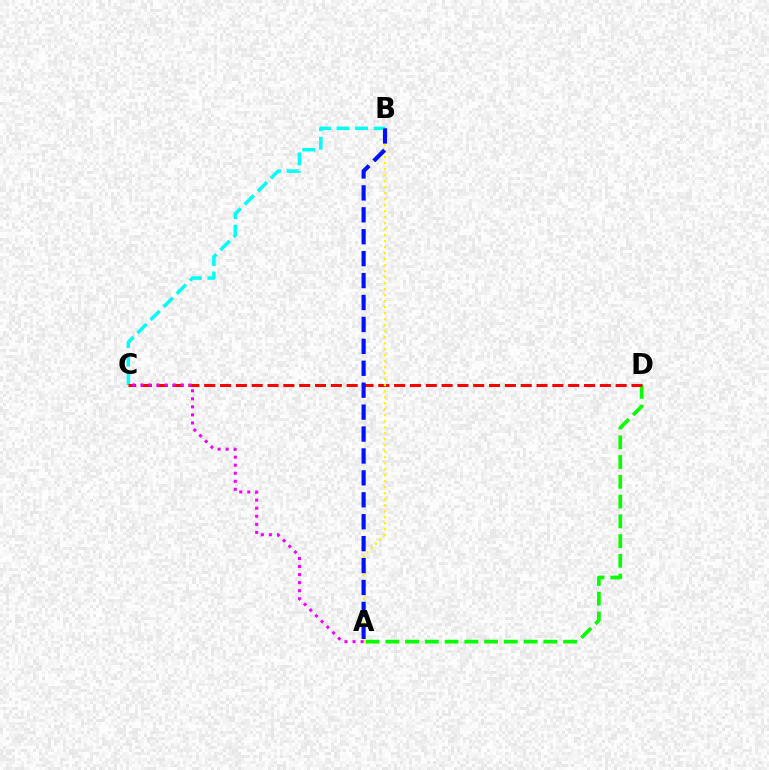{('A', 'D'): [{'color': '#08ff00', 'line_style': 'dashed', 'thickness': 2.68}], ('B', 'C'): [{'color': '#00fff6', 'line_style': 'dashed', 'thickness': 2.52}], ('C', 'D'): [{'color': '#ff0000', 'line_style': 'dashed', 'thickness': 2.15}], ('A', 'B'): [{'color': '#fcf500', 'line_style': 'dotted', 'thickness': 1.63}, {'color': '#0010ff', 'line_style': 'dashed', 'thickness': 2.98}], ('A', 'C'): [{'color': '#ee00ff', 'line_style': 'dotted', 'thickness': 2.19}]}